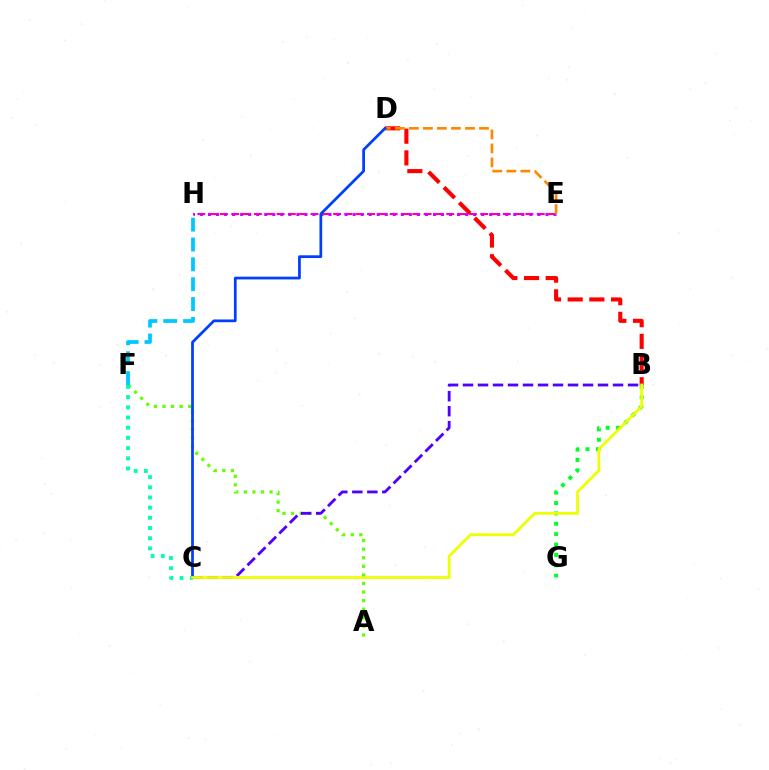{('B', 'D'): [{'color': '#ff0000', 'line_style': 'dashed', 'thickness': 2.95}], ('E', 'H'): [{'color': '#ff00a0', 'line_style': 'dashed', 'thickness': 1.54}, {'color': '#d600ff', 'line_style': 'dotted', 'thickness': 2.18}], ('B', 'G'): [{'color': '#00ff27', 'line_style': 'dotted', 'thickness': 2.82}], ('A', 'F'): [{'color': '#66ff00', 'line_style': 'dotted', 'thickness': 2.33}], ('C', 'F'): [{'color': '#00ffaf', 'line_style': 'dotted', 'thickness': 2.77}], ('B', 'C'): [{'color': '#4f00ff', 'line_style': 'dashed', 'thickness': 2.04}, {'color': '#eeff00', 'line_style': 'solid', 'thickness': 2.0}], ('D', 'E'): [{'color': '#ff8800', 'line_style': 'dashed', 'thickness': 1.91}], ('C', 'D'): [{'color': '#003fff', 'line_style': 'solid', 'thickness': 1.97}], ('F', 'H'): [{'color': '#00c7ff', 'line_style': 'dashed', 'thickness': 2.7}]}